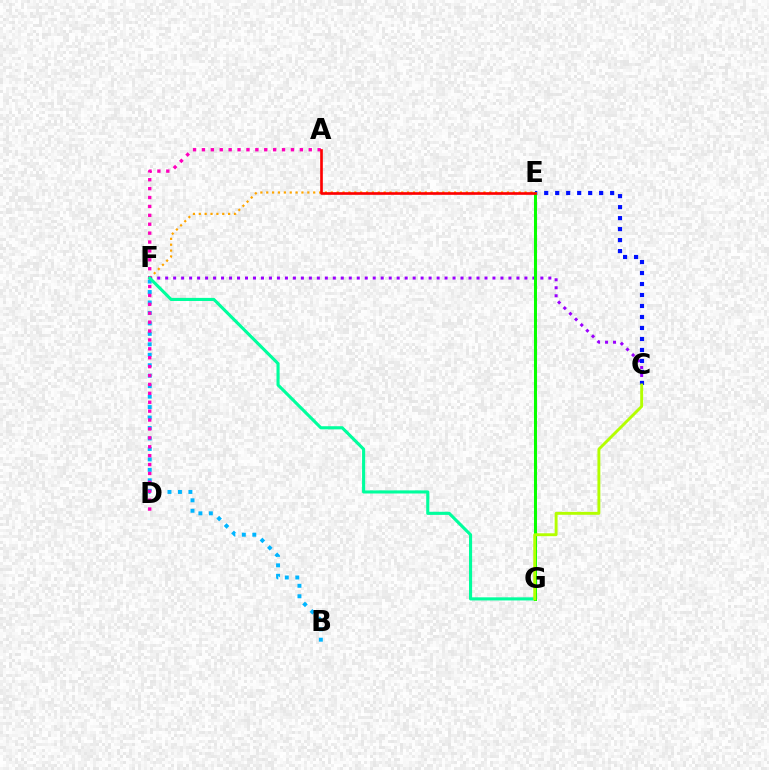{('E', 'F'): [{'color': '#ffa500', 'line_style': 'dotted', 'thickness': 1.6}], ('C', 'F'): [{'color': '#9b00ff', 'line_style': 'dotted', 'thickness': 2.17}], ('B', 'F'): [{'color': '#00b5ff', 'line_style': 'dotted', 'thickness': 2.84}], ('A', 'D'): [{'color': '#ff00bd', 'line_style': 'dotted', 'thickness': 2.42}], ('F', 'G'): [{'color': '#00ff9d', 'line_style': 'solid', 'thickness': 2.24}], ('C', 'E'): [{'color': '#0010ff', 'line_style': 'dotted', 'thickness': 2.99}], ('E', 'G'): [{'color': '#08ff00', 'line_style': 'solid', 'thickness': 2.18}], ('A', 'E'): [{'color': '#ff0000', 'line_style': 'solid', 'thickness': 1.91}], ('C', 'G'): [{'color': '#b3ff00', 'line_style': 'solid', 'thickness': 2.09}]}